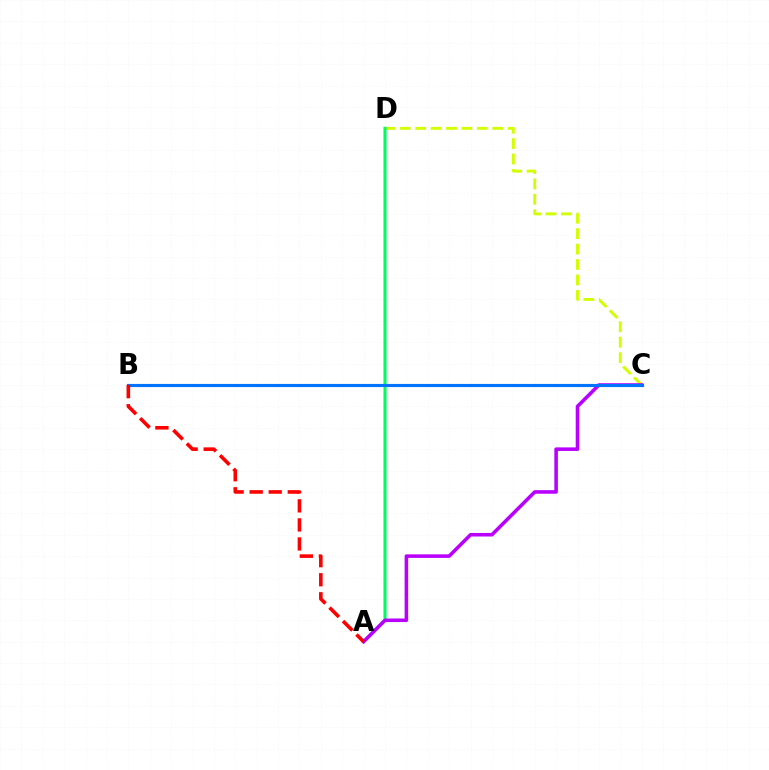{('C', 'D'): [{'color': '#d1ff00', 'line_style': 'dashed', 'thickness': 2.1}], ('A', 'D'): [{'color': '#00ff5c', 'line_style': 'solid', 'thickness': 2.22}], ('A', 'C'): [{'color': '#b900ff', 'line_style': 'solid', 'thickness': 2.57}], ('B', 'C'): [{'color': '#0074ff', 'line_style': 'solid', 'thickness': 2.26}], ('A', 'B'): [{'color': '#ff0000', 'line_style': 'dashed', 'thickness': 2.59}]}